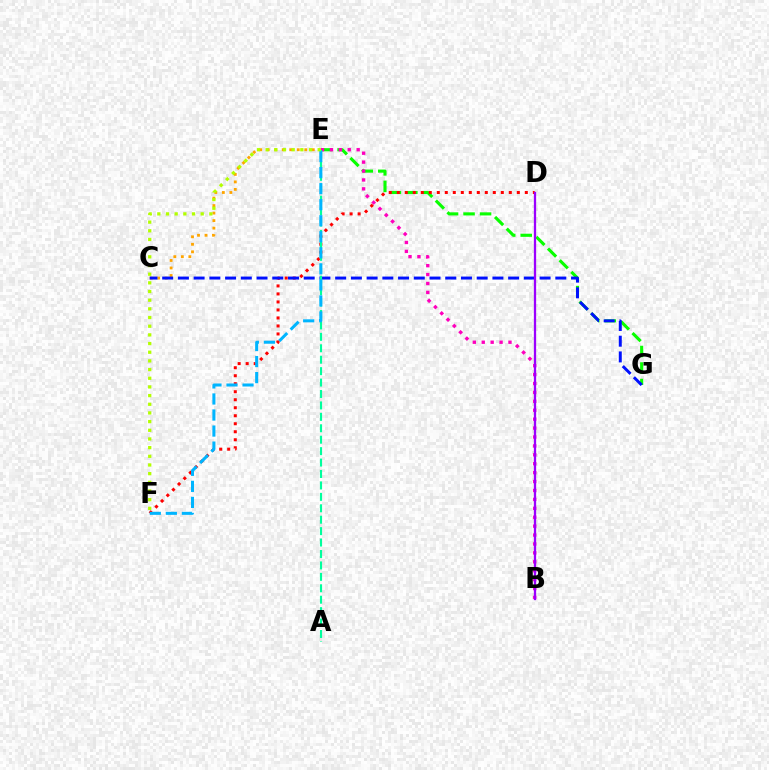{('E', 'G'): [{'color': '#08ff00', 'line_style': 'dashed', 'thickness': 2.24}], ('C', 'E'): [{'color': '#ffa500', 'line_style': 'dotted', 'thickness': 2.04}], ('B', 'E'): [{'color': '#ff00bd', 'line_style': 'dotted', 'thickness': 2.42}], ('D', 'F'): [{'color': '#ff0000', 'line_style': 'dotted', 'thickness': 2.17}], ('C', 'G'): [{'color': '#0010ff', 'line_style': 'dashed', 'thickness': 2.14}], ('A', 'E'): [{'color': '#00ff9d', 'line_style': 'dashed', 'thickness': 1.55}], ('E', 'F'): [{'color': '#00b5ff', 'line_style': 'dashed', 'thickness': 2.18}, {'color': '#b3ff00', 'line_style': 'dotted', 'thickness': 2.36}], ('B', 'D'): [{'color': '#9b00ff', 'line_style': 'solid', 'thickness': 1.64}]}